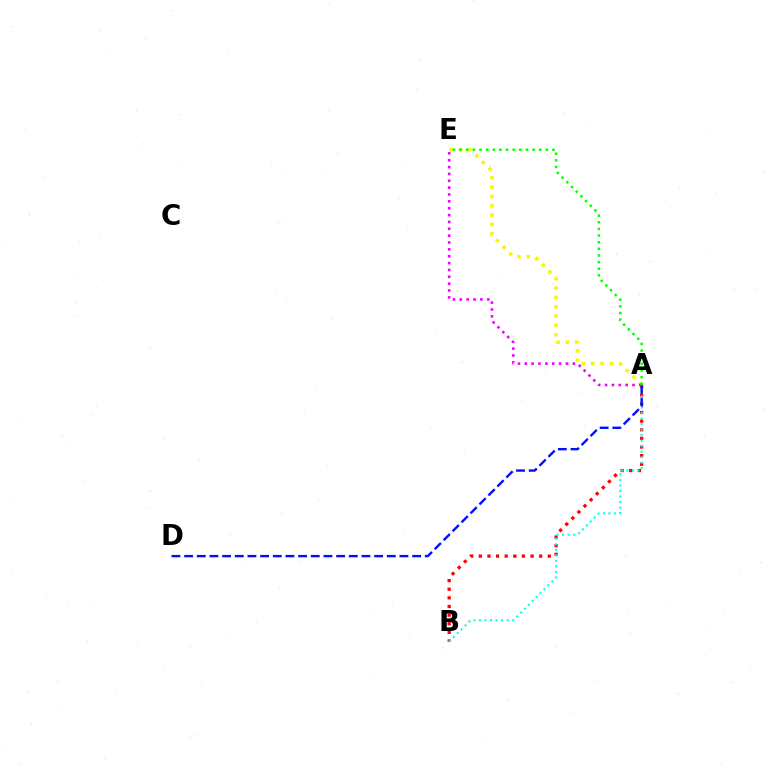{('A', 'B'): [{'color': '#ff0000', 'line_style': 'dotted', 'thickness': 2.34}, {'color': '#00fff6', 'line_style': 'dotted', 'thickness': 1.5}], ('A', 'D'): [{'color': '#0010ff', 'line_style': 'dashed', 'thickness': 1.72}], ('A', 'E'): [{'color': '#fcf500', 'line_style': 'dotted', 'thickness': 2.54}, {'color': '#ee00ff', 'line_style': 'dotted', 'thickness': 1.86}, {'color': '#08ff00', 'line_style': 'dotted', 'thickness': 1.8}]}